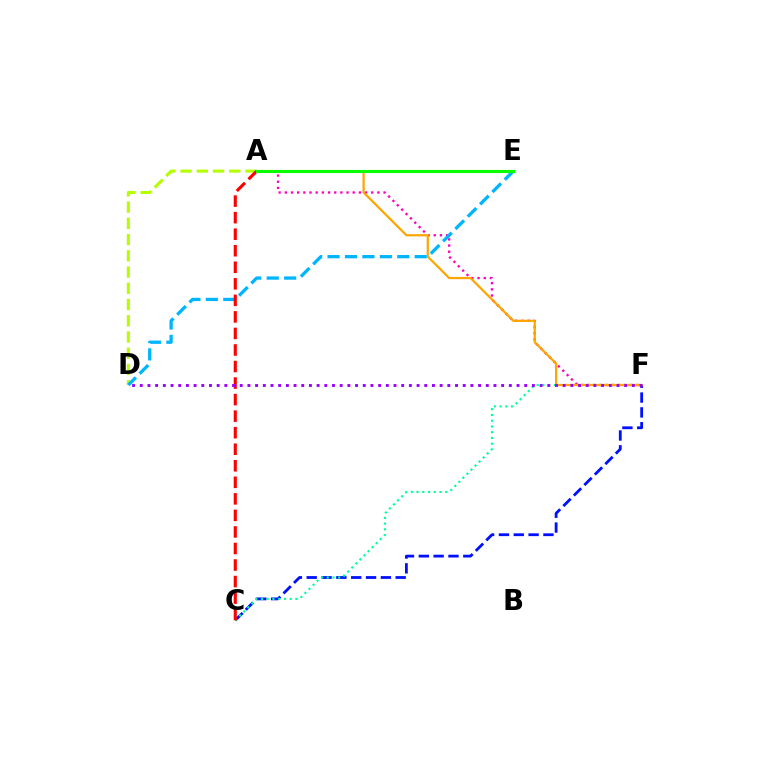{('A', 'F'): [{'color': '#ff00bd', 'line_style': 'dotted', 'thickness': 1.68}, {'color': '#ffa500', 'line_style': 'solid', 'thickness': 1.6}], ('A', 'D'): [{'color': '#b3ff00', 'line_style': 'dashed', 'thickness': 2.21}], ('C', 'F'): [{'color': '#0010ff', 'line_style': 'dashed', 'thickness': 2.01}, {'color': '#00ff9d', 'line_style': 'dotted', 'thickness': 1.56}], ('D', 'E'): [{'color': '#00b5ff', 'line_style': 'dashed', 'thickness': 2.37}], ('A', 'C'): [{'color': '#ff0000', 'line_style': 'dashed', 'thickness': 2.25}], ('D', 'F'): [{'color': '#9b00ff', 'line_style': 'dotted', 'thickness': 2.09}], ('A', 'E'): [{'color': '#08ff00', 'line_style': 'solid', 'thickness': 2.23}]}